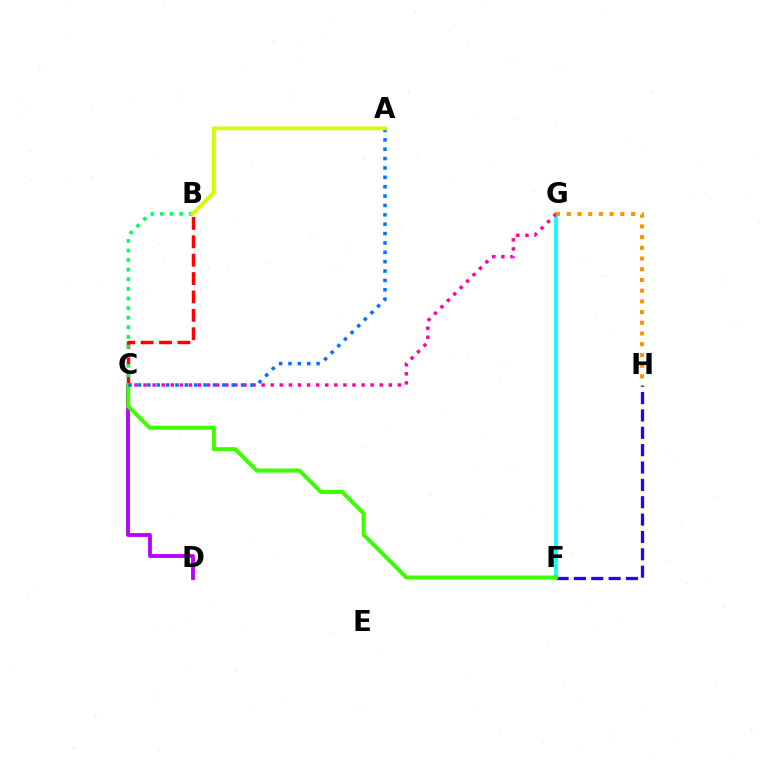{('B', 'C'): [{'color': '#ff0000', 'line_style': 'dashed', 'thickness': 2.5}, {'color': '#00ff5c', 'line_style': 'dotted', 'thickness': 2.61}], ('F', 'G'): [{'color': '#00fff6', 'line_style': 'solid', 'thickness': 2.6}], ('C', 'D'): [{'color': '#b900ff', 'line_style': 'solid', 'thickness': 2.75}], ('F', 'H'): [{'color': '#2500ff', 'line_style': 'dashed', 'thickness': 2.36}], ('C', 'F'): [{'color': '#3dff00', 'line_style': 'solid', 'thickness': 2.91}], ('C', 'G'): [{'color': '#ff00ac', 'line_style': 'dotted', 'thickness': 2.47}], ('G', 'H'): [{'color': '#ff9400', 'line_style': 'dotted', 'thickness': 2.91}], ('A', 'C'): [{'color': '#0074ff', 'line_style': 'dotted', 'thickness': 2.55}], ('A', 'B'): [{'color': '#d1ff00', 'line_style': 'solid', 'thickness': 2.73}]}